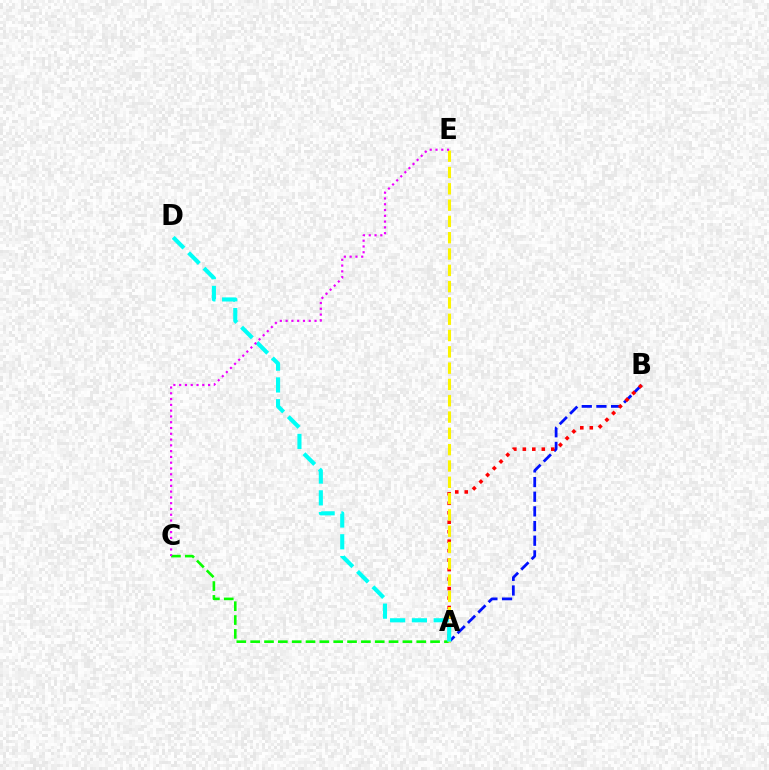{('A', 'B'): [{'color': '#0010ff', 'line_style': 'dashed', 'thickness': 1.99}, {'color': '#ff0000', 'line_style': 'dotted', 'thickness': 2.57}], ('A', 'C'): [{'color': '#08ff00', 'line_style': 'dashed', 'thickness': 1.88}], ('A', 'E'): [{'color': '#fcf500', 'line_style': 'dashed', 'thickness': 2.21}], ('A', 'D'): [{'color': '#00fff6', 'line_style': 'dashed', 'thickness': 2.96}], ('C', 'E'): [{'color': '#ee00ff', 'line_style': 'dotted', 'thickness': 1.57}]}